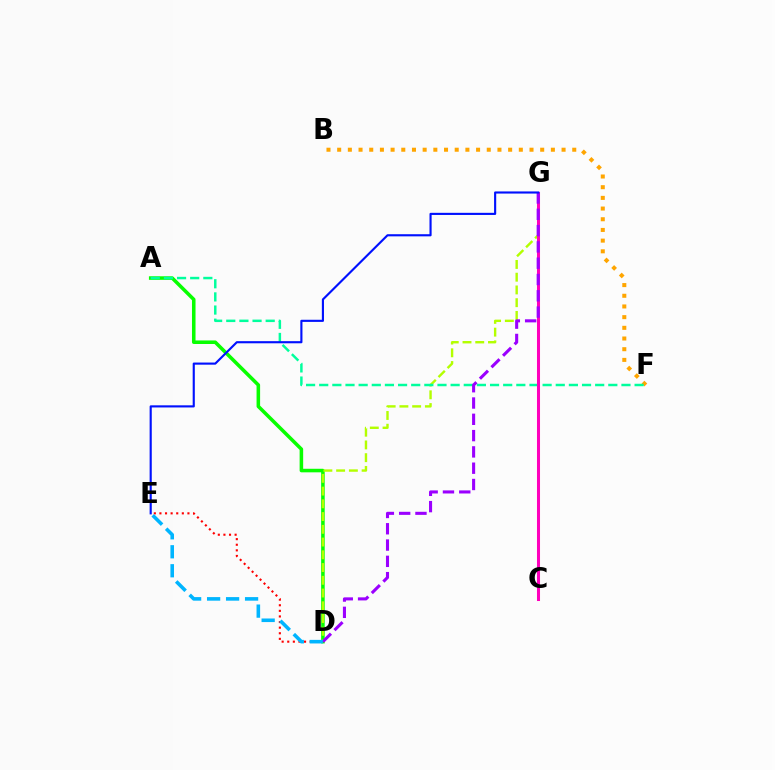{('A', 'D'): [{'color': '#08ff00', 'line_style': 'solid', 'thickness': 2.55}], ('D', 'G'): [{'color': '#b3ff00', 'line_style': 'dashed', 'thickness': 1.73}, {'color': '#9b00ff', 'line_style': 'dashed', 'thickness': 2.21}], ('B', 'F'): [{'color': '#ffa500', 'line_style': 'dotted', 'thickness': 2.9}], ('A', 'F'): [{'color': '#00ff9d', 'line_style': 'dashed', 'thickness': 1.79}], ('C', 'G'): [{'color': '#ff00bd', 'line_style': 'solid', 'thickness': 2.19}], ('D', 'E'): [{'color': '#ff0000', 'line_style': 'dotted', 'thickness': 1.52}, {'color': '#00b5ff', 'line_style': 'dashed', 'thickness': 2.58}], ('E', 'G'): [{'color': '#0010ff', 'line_style': 'solid', 'thickness': 1.54}]}